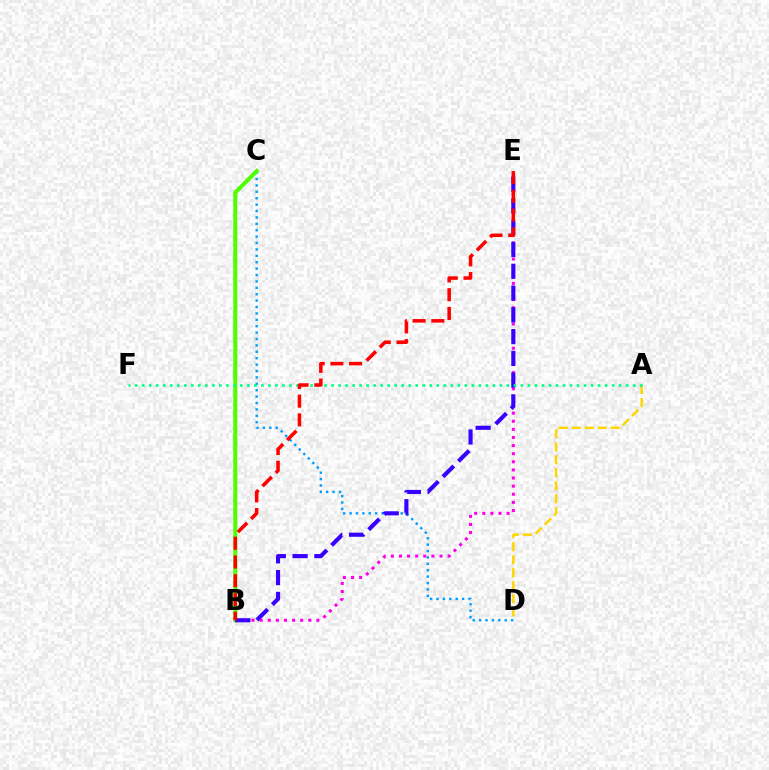{('A', 'D'): [{'color': '#ffd500', 'line_style': 'dashed', 'thickness': 1.77}], ('B', 'E'): [{'color': '#ff00ed', 'line_style': 'dotted', 'thickness': 2.2}, {'color': '#3700ff', 'line_style': 'dashed', 'thickness': 2.96}, {'color': '#ff0000', 'line_style': 'dashed', 'thickness': 2.55}], ('C', 'D'): [{'color': '#009eff', 'line_style': 'dotted', 'thickness': 1.74}], ('B', 'C'): [{'color': '#4fff00', 'line_style': 'solid', 'thickness': 2.89}], ('A', 'F'): [{'color': '#00ff86', 'line_style': 'dotted', 'thickness': 1.91}]}